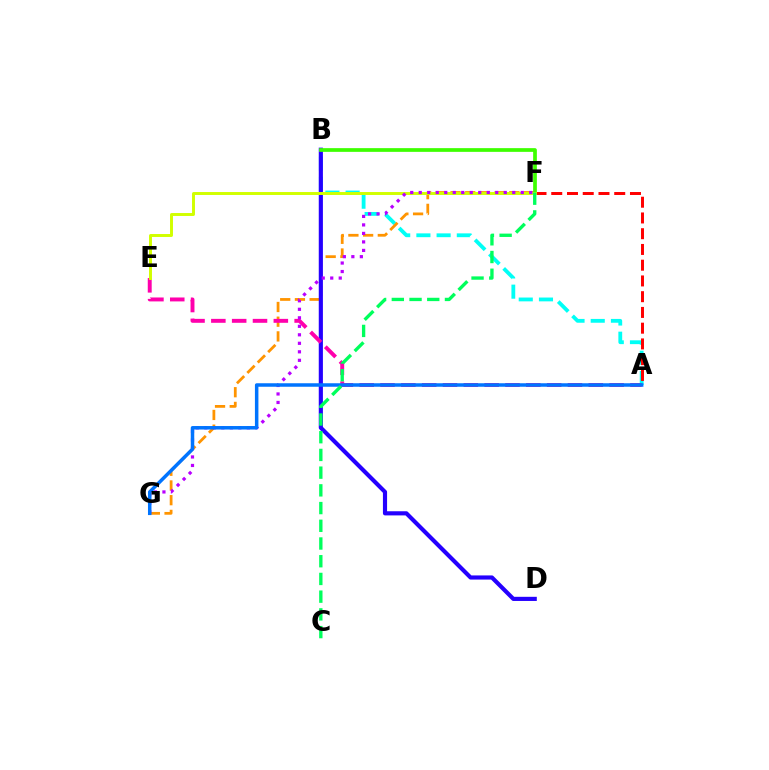{('A', 'B'): [{'color': '#00fff6', 'line_style': 'dashed', 'thickness': 2.75}], ('F', 'G'): [{'color': '#ff9400', 'line_style': 'dashed', 'thickness': 2.0}, {'color': '#b900ff', 'line_style': 'dotted', 'thickness': 2.31}], ('A', 'F'): [{'color': '#ff0000', 'line_style': 'dashed', 'thickness': 2.14}], ('B', 'D'): [{'color': '#2500ff', 'line_style': 'solid', 'thickness': 2.99}], ('B', 'F'): [{'color': '#3dff00', 'line_style': 'solid', 'thickness': 2.68}], ('A', 'E'): [{'color': '#ff00ac', 'line_style': 'dashed', 'thickness': 2.83}], ('E', 'F'): [{'color': '#d1ff00', 'line_style': 'solid', 'thickness': 2.12}], ('A', 'G'): [{'color': '#0074ff', 'line_style': 'solid', 'thickness': 2.52}], ('C', 'F'): [{'color': '#00ff5c', 'line_style': 'dashed', 'thickness': 2.41}]}